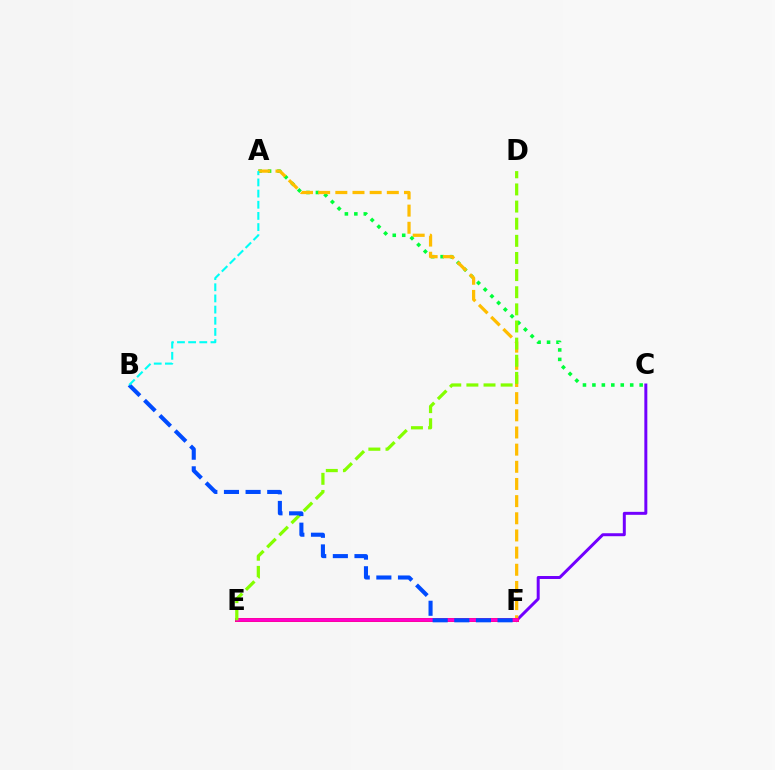{('C', 'F'): [{'color': '#7200ff', 'line_style': 'solid', 'thickness': 2.14}], ('A', 'C'): [{'color': '#00ff39', 'line_style': 'dotted', 'thickness': 2.57}], ('A', 'F'): [{'color': '#ffbd00', 'line_style': 'dashed', 'thickness': 2.33}], ('E', 'F'): [{'color': '#ff0000', 'line_style': 'solid', 'thickness': 2.86}, {'color': '#ff00cf', 'line_style': 'solid', 'thickness': 2.58}], ('D', 'E'): [{'color': '#84ff00', 'line_style': 'dashed', 'thickness': 2.33}], ('B', 'F'): [{'color': '#004bff', 'line_style': 'dashed', 'thickness': 2.94}], ('A', 'B'): [{'color': '#00fff6', 'line_style': 'dashed', 'thickness': 1.52}]}